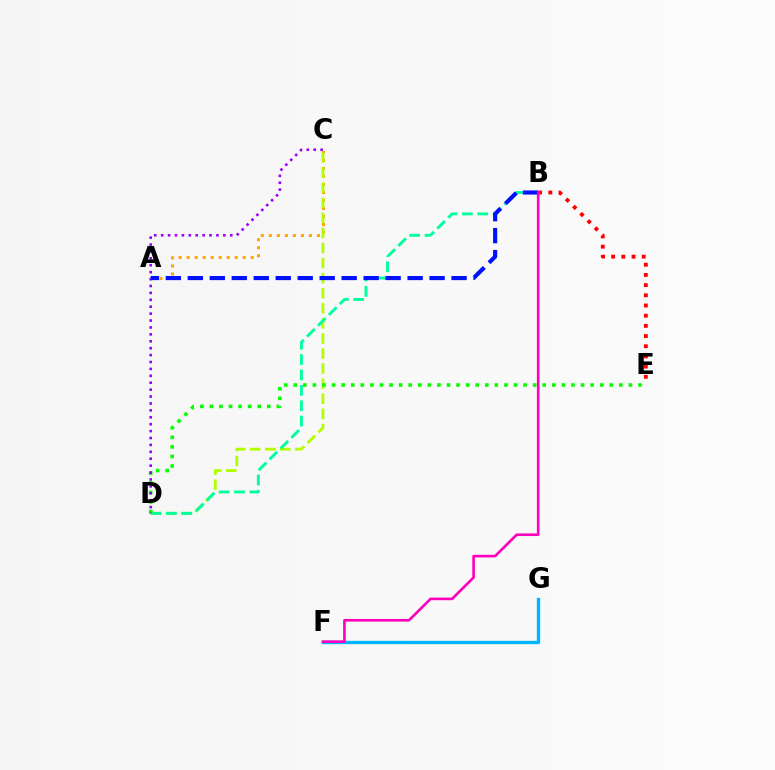{('A', 'C'): [{'color': '#ffa500', 'line_style': 'dotted', 'thickness': 2.18}], ('B', 'E'): [{'color': '#ff0000', 'line_style': 'dotted', 'thickness': 2.77}], ('C', 'D'): [{'color': '#b3ff00', 'line_style': 'dashed', 'thickness': 2.05}, {'color': '#9b00ff', 'line_style': 'dotted', 'thickness': 1.88}], ('B', 'D'): [{'color': '#00ff9d', 'line_style': 'dashed', 'thickness': 2.09}], ('F', 'G'): [{'color': '#00b5ff', 'line_style': 'solid', 'thickness': 2.42}], ('D', 'E'): [{'color': '#08ff00', 'line_style': 'dotted', 'thickness': 2.6}], ('A', 'B'): [{'color': '#0010ff', 'line_style': 'dashed', 'thickness': 2.99}], ('B', 'F'): [{'color': '#ff00bd', 'line_style': 'solid', 'thickness': 1.9}]}